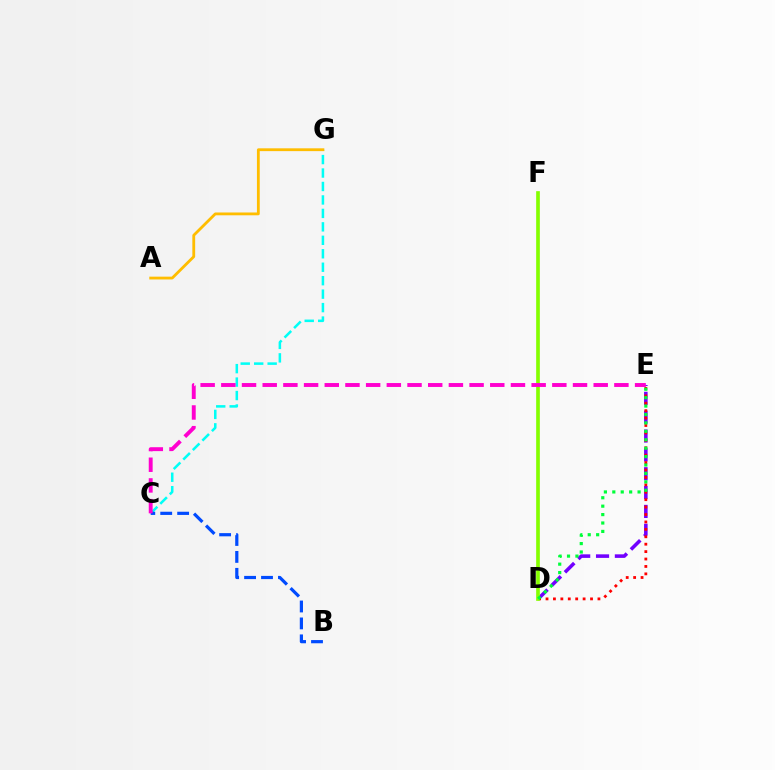{('D', 'E'): [{'color': '#7200ff', 'line_style': 'dashed', 'thickness': 2.56}, {'color': '#ff0000', 'line_style': 'dotted', 'thickness': 2.02}, {'color': '#00ff39', 'line_style': 'dotted', 'thickness': 2.29}], ('C', 'G'): [{'color': '#00fff6', 'line_style': 'dashed', 'thickness': 1.83}], ('A', 'G'): [{'color': '#ffbd00', 'line_style': 'solid', 'thickness': 2.02}], ('D', 'F'): [{'color': '#84ff00', 'line_style': 'solid', 'thickness': 2.64}], ('B', 'C'): [{'color': '#004bff', 'line_style': 'dashed', 'thickness': 2.3}], ('C', 'E'): [{'color': '#ff00cf', 'line_style': 'dashed', 'thickness': 2.81}]}